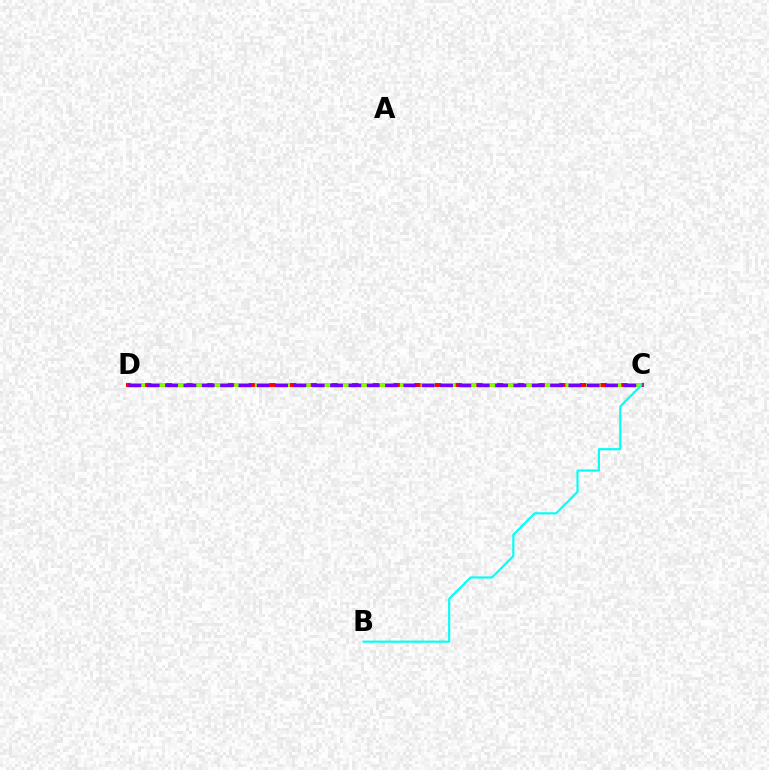{('C', 'D'): [{'color': '#ff0000', 'line_style': 'solid', 'thickness': 2.83}, {'color': '#84ff00', 'line_style': 'dashed', 'thickness': 2.81}, {'color': '#7200ff', 'line_style': 'dashed', 'thickness': 2.49}], ('B', 'C'): [{'color': '#00fff6', 'line_style': 'solid', 'thickness': 1.53}]}